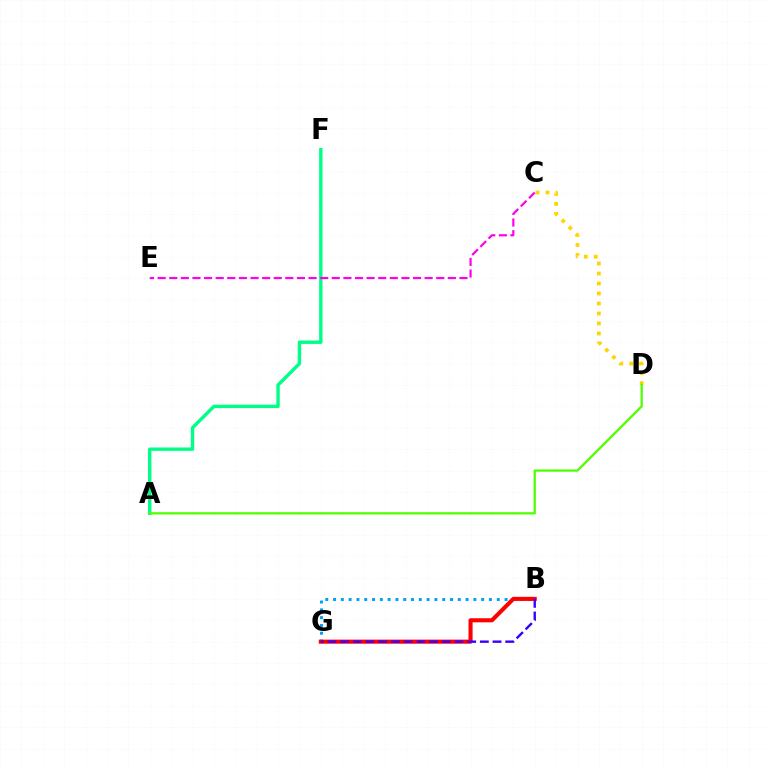{('B', 'G'): [{'color': '#009eff', 'line_style': 'dotted', 'thickness': 2.12}, {'color': '#ff0000', 'line_style': 'solid', 'thickness': 2.94}, {'color': '#3700ff', 'line_style': 'dashed', 'thickness': 1.73}], ('C', 'D'): [{'color': '#ffd500', 'line_style': 'dotted', 'thickness': 2.71}], ('A', 'F'): [{'color': '#00ff86', 'line_style': 'solid', 'thickness': 2.45}], ('A', 'D'): [{'color': '#4fff00', 'line_style': 'solid', 'thickness': 1.63}], ('C', 'E'): [{'color': '#ff00ed', 'line_style': 'dashed', 'thickness': 1.58}]}